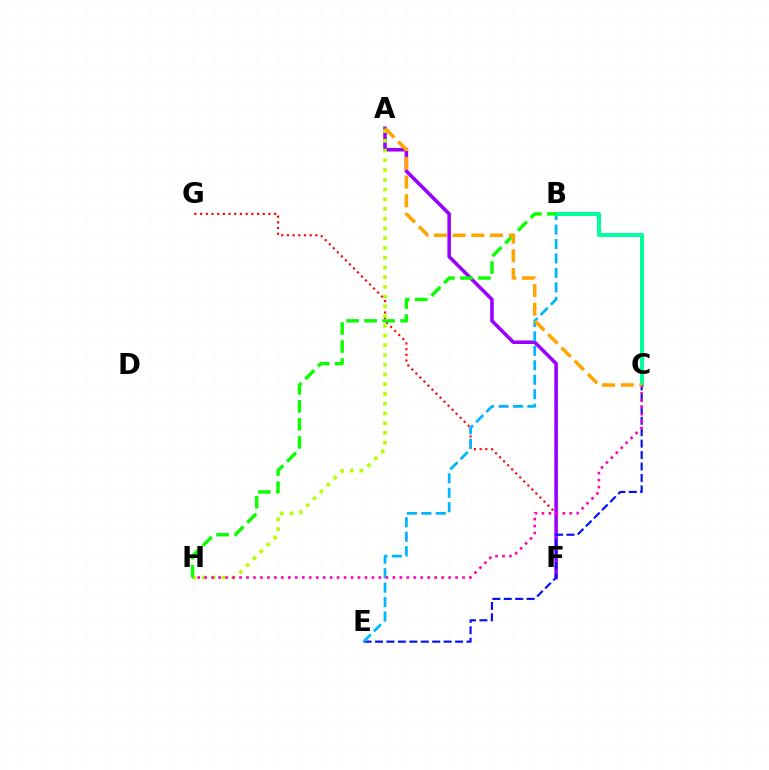{('F', 'G'): [{'color': '#ff0000', 'line_style': 'dotted', 'thickness': 1.55}], ('A', 'F'): [{'color': '#9b00ff', 'line_style': 'solid', 'thickness': 2.57}], ('C', 'E'): [{'color': '#0010ff', 'line_style': 'dashed', 'thickness': 1.55}], ('B', 'E'): [{'color': '#00b5ff', 'line_style': 'dashed', 'thickness': 1.96}], ('B', 'C'): [{'color': '#00ff9d', 'line_style': 'solid', 'thickness': 2.86}], ('A', 'H'): [{'color': '#b3ff00', 'line_style': 'dotted', 'thickness': 2.65}], ('C', 'H'): [{'color': '#ff00bd', 'line_style': 'dotted', 'thickness': 1.89}], ('B', 'H'): [{'color': '#08ff00', 'line_style': 'dashed', 'thickness': 2.45}], ('A', 'C'): [{'color': '#ffa500', 'line_style': 'dashed', 'thickness': 2.54}]}